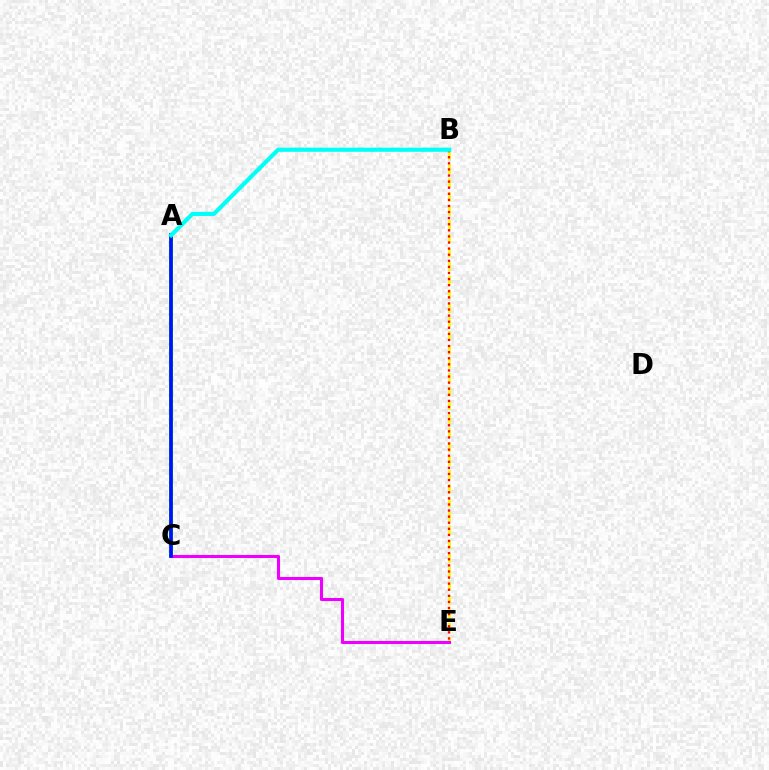{('B', 'E'): [{'color': '#fcf500', 'line_style': 'dashed', 'thickness': 1.89}, {'color': '#ff0000', 'line_style': 'dotted', 'thickness': 1.66}], ('A', 'C'): [{'color': '#08ff00', 'line_style': 'solid', 'thickness': 2.86}, {'color': '#0010ff', 'line_style': 'solid', 'thickness': 2.59}], ('C', 'E'): [{'color': '#ee00ff', 'line_style': 'solid', 'thickness': 2.21}], ('A', 'B'): [{'color': '#00fff6', 'line_style': 'solid', 'thickness': 2.99}]}